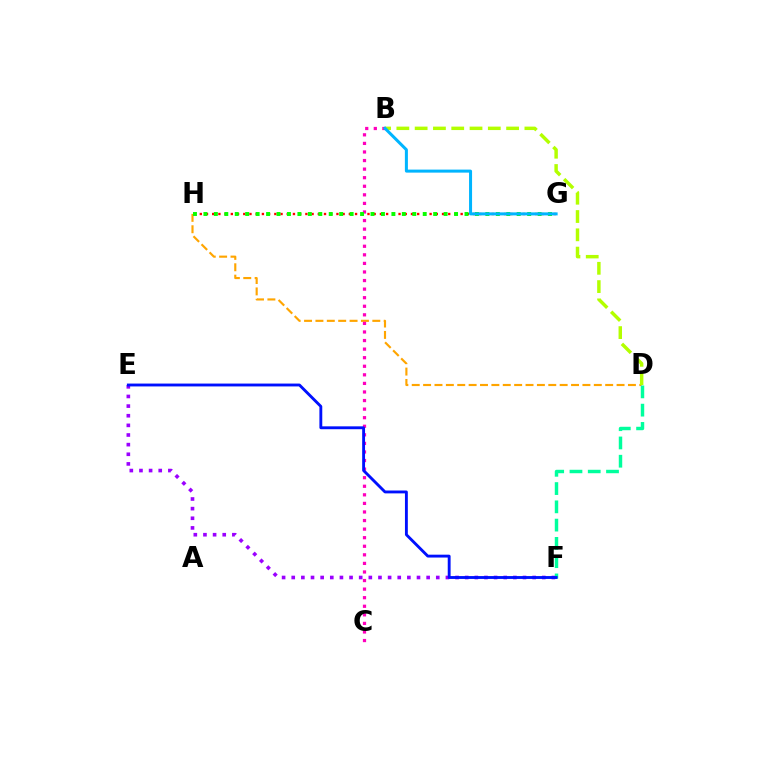{('G', 'H'): [{'color': '#ff0000', 'line_style': 'dotted', 'thickness': 1.69}, {'color': '#08ff00', 'line_style': 'dotted', 'thickness': 2.84}], ('D', 'H'): [{'color': '#ffa500', 'line_style': 'dashed', 'thickness': 1.55}], ('E', 'F'): [{'color': '#9b00ff', 'line_style': 'dotted', 'thickness': 2.62}, {'color': '#0010ff', 'line_style': 'solid', 'thickness': 2.06}], ('B', 'C'): [{'color': '#ff00bd', 'line_style': 'dotted', 'thickness': 2.33}], ('D', 'F'): [{'color': '#00ff9d', 'line_style': 'dashed', 'thickness': 2.48}], ('B', 'D'): [{'color': '#b3ff00', 'line_style': 'dashed', 'thickness': 2.48}], ('B', 'G'): [{'color': '#00b5ff', 'line_style': 'solid', 'thickness': 2.17}]}